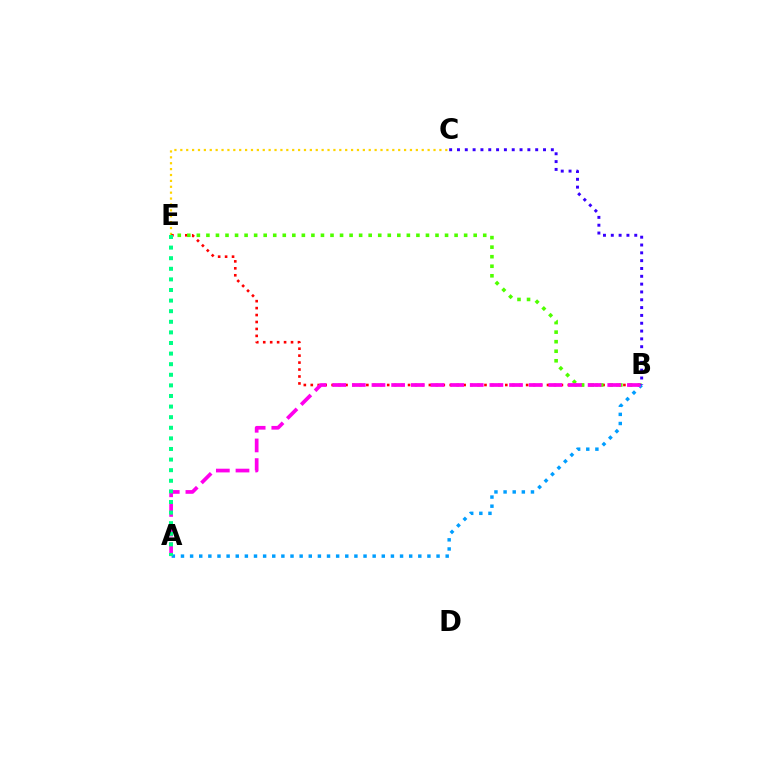{('C', 'E'): [{'color': '#ffd500', 'line_style': 'dotted', 'thickness': 1.6}], ('B', 'E'): [{'color': '#ff0000', 'line_style': 'dotted', 'thickness': 1.89}, {'color': '#4fff00', 'line_style': 'dotted', 'thickness': 2.59}], ('A', 'B'): [{'color': '#009eff', 'line_style': 'dotted', 'thickness': 2.48}, {'color': '#ff00ed', 'line_style': 'dashed', 'thickness': 2.67}], ('A', 'E'): [{'color': '#00ff86', 'line_style': 'dotted', 'thickness': 2.88}], ('B', 'C'): [{'color': '#3700ff', 'line_style': 'dotted', 'thickness': 2.13}]}